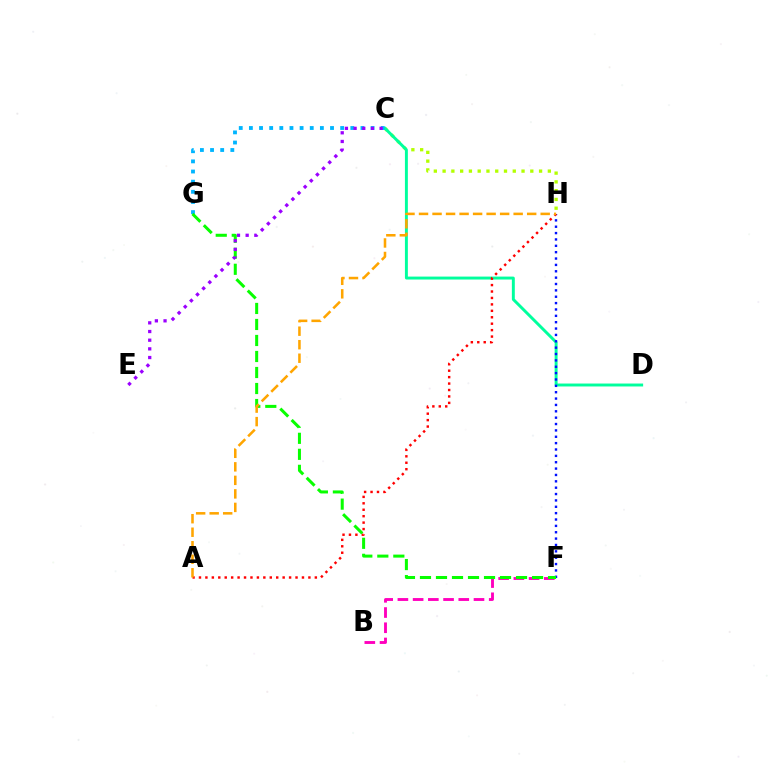{('B', 'F'): [{'color': '#ff00bd', 'line_style': 'dashed', 'thickness': 2.07}], ('C', 'H'): [{'color': '#b3ff00', 'line_style': 'dotted', 'thickness': 2.38}], ('C', 'D'): [{'color': '#00ff9d', 'line_style': 'solid', 'thickness': 2.11}], ('C', 'G'): [{'color': '#00b5ff', 'line_style': 'dotted', 'thickness': 2.76}], ('F', 'H'): [{'color': '#0010ff', 'line_style': 'dotted', 'thickness': 1.73}], ('A', 'H'): [{'color': '#ff0000', 'line_style': 'dotted', 'thickness': 1.75}, {'color': '#ffa500', 'line_style': 'dashed', 'thickness': 1.84}], ('F', 'G'): [{'color': '#08ff00', 'line_style': 'dashed', 'thickness': 2.18}], ('C', 'E'): [{'color': '#9b00ff', 'line_style': 'dotted', 'thickness': 2.36}]}